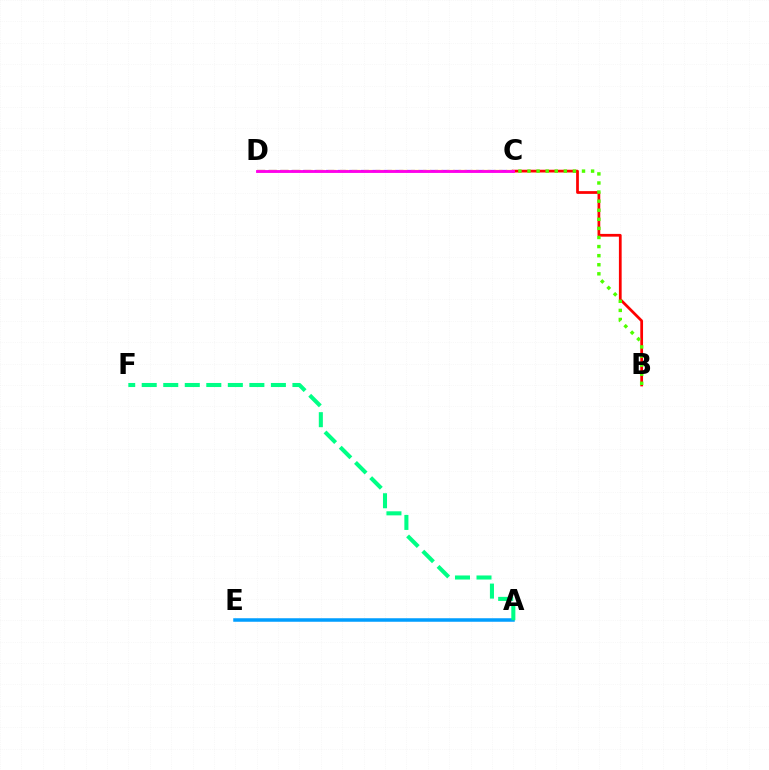{('B', 'C'): [{'color': '#ff0000', 'line_style': 'solid', 'thickness': 1.98}, {'color': '#4fff00', 'line_style': 'dotted', 'thickness': 2.47}], ('C', 'D'): [{'color': '#3700ff', 'line_style': 'dashed', 'thickness': 1.57}, {'color': '#ffd500', 'line_style': 'dashed', 'thickness': 1.61}, {'color': '#ff00ed', 'line_style': 'solid', 'thickness': 2.05}], ('A', 'E'): [{'color': '#009eff', 'line_style': 'solid', 'thickness': 2.53}], ('A', 'F'): [{'color': '#00ff86', 'line_style': 'dashed', 'thickness': 2.92}]}